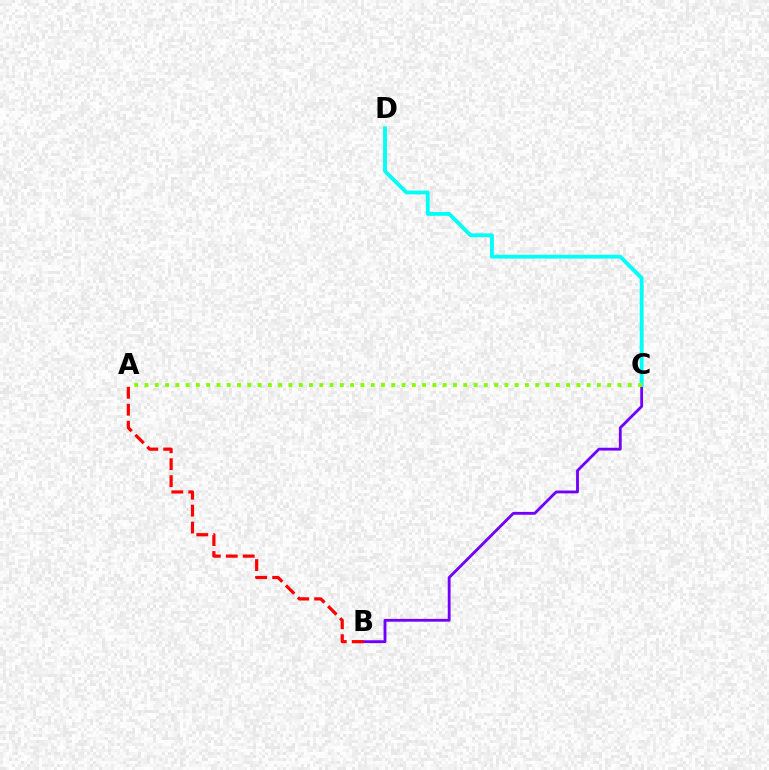{('B', 'C'): [{'color': '#7200ff', 'line_style': 'solid', 'thickness': 2.03}], ('C', 'D'): [{'color': '#00fff6', 'line_style': 'solid', 'thickness': 2.77}], ('A', 'B'): [{'color': '#ff0000', 'line_style': 'dashed', 'thickness': 2.3}], ('A', 'C'): [{'color': '#84ff00', 'line_style': 'dotted', 'thickness': 2.79}]}